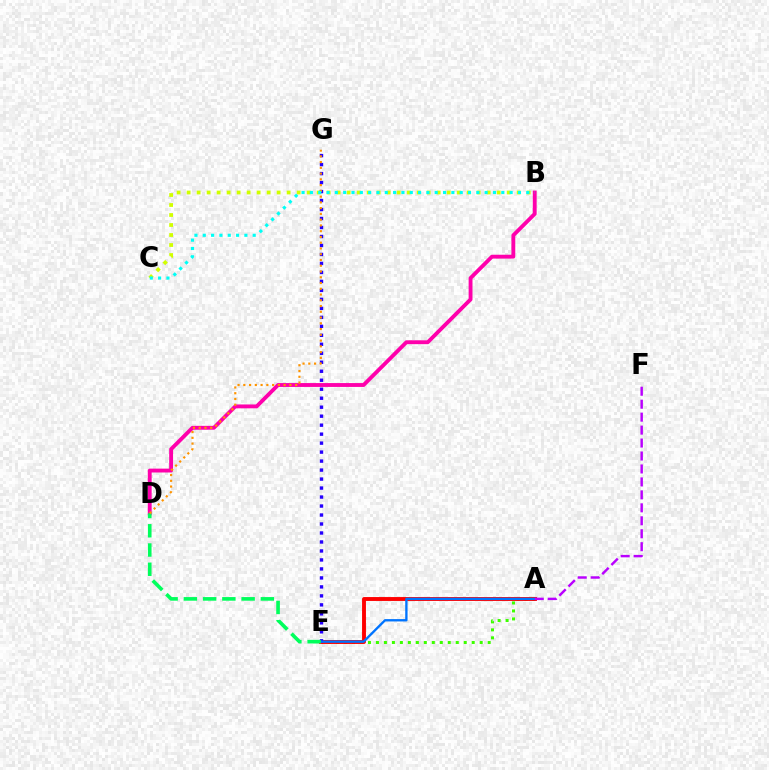{('A', 'E'): [{'color': '#3dff00', 'line_style': 'dotted', 'thickness': 2.17}, {'color': '#ff0000', 'line_style': 'solid', 'thickness': 2.8}, {'color': '#0074ff', 'line_style': 'solid', 'thickness': 1.69}], ('B', 'C'): [{'color': '#d1ff00', 'line_style': 'dotted', 'thickness': 2.72}, {'color': '#00fff6', 'line_style': 'dotted', 'thickness': 2.26}], ('B', 'D'): [{'color': '#ff00ac', 'line_style': 'solid', 'thickness': 2.78}], ('E', 'G'): [{'color': '#2500ff', 'line_style': 'dotted', 'thickness': 2.44}], ('D', 'E'): [{'color': '#00ff5c', 'line_style': 'dashed', 'thickness': 2.61}], ('D', 'G'): [{'color': '#ff9400', 'line_style': 'dotted', 'thickness': 1.56}], ('A', 'F'): [{'color': '#b900ff', 'line_style': 'dashed', 'thickness': 1.76}]}